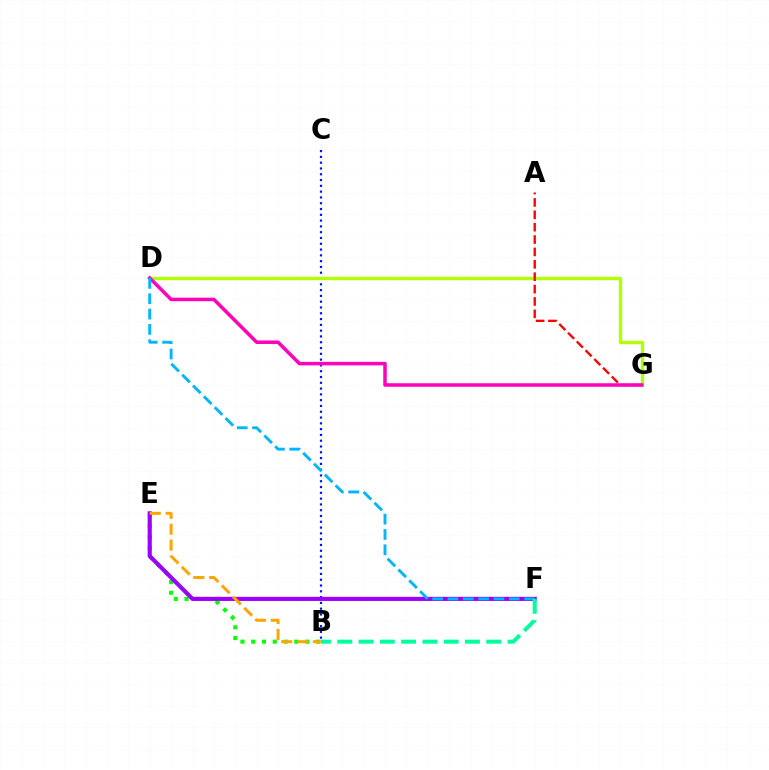{('B', 'C'): [{'color': '#0010ff', 'line_style': 'dotted', 'thickness': 1.57}], ('D', 'G'): [{'color': '#b3ff00', 'line_style': 'solid', 'thickness': 2.44}, {'color': '#ff00bd', 'line_style': 'solid', 'thickness': 2.53}], ('B', 'E'): [{'color': '#08ff00', 'line_style': 'dotted', 'thickness': 2.93}, {'color': '#ffa500', 'line_style': 'dashed', 'thickness': 2.16}], ('E', 'F'): [{'color': '#9b00ff', 'line_style': 'solid', 'thickness': 2.98}], ('A', 'G'): [{'color': '#ff0000', 'line_style': 'dashed', 'thickness': 1.68}], ('D', 'F'): [{'color': '#00b5ff', 'line_style': 'dashed', 'thickness': 2.08}], ('B', 'F'): [{'color': '#00ff9d', 'line_style': 'dashed', 'thickness': 2.89}]}